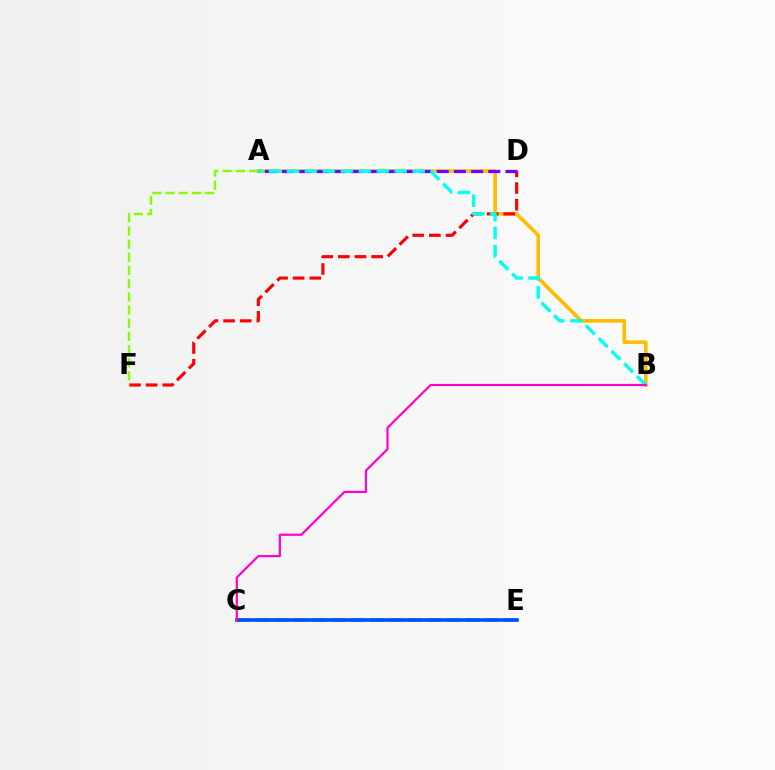{('A', 'B'): [{'color': '#ffbd00', 'line_style': 'solid', 'thickness': 2.62}, {'color': '#00fff6', 'line_style': 'dashed', 'thickness': 2.44}], ('D', 'F'): [{'color': '#ff0000', 'line_style': 'dashed', 'thickness': 2.26}], ('A', 'F'): [{'color': '#84ff00', 'line_style': 'dashed', 'thickness': 1.79}], ('A', 'D'): [{'color': '#7200ff', 'line_style': 'dashed', 'thickness': 2.34}], ('C', 'E'): [{'color': '#00ff39', 'line_style': 'dashed', 'thickness': 2.59}, {'color': '#004bff', 'line_style': 'solid', 'thickness': 2.6}], ('B', 'C'): [{'color': '#ff00cf', 'line_style': 'solid', 'thickness': 1.57}]}